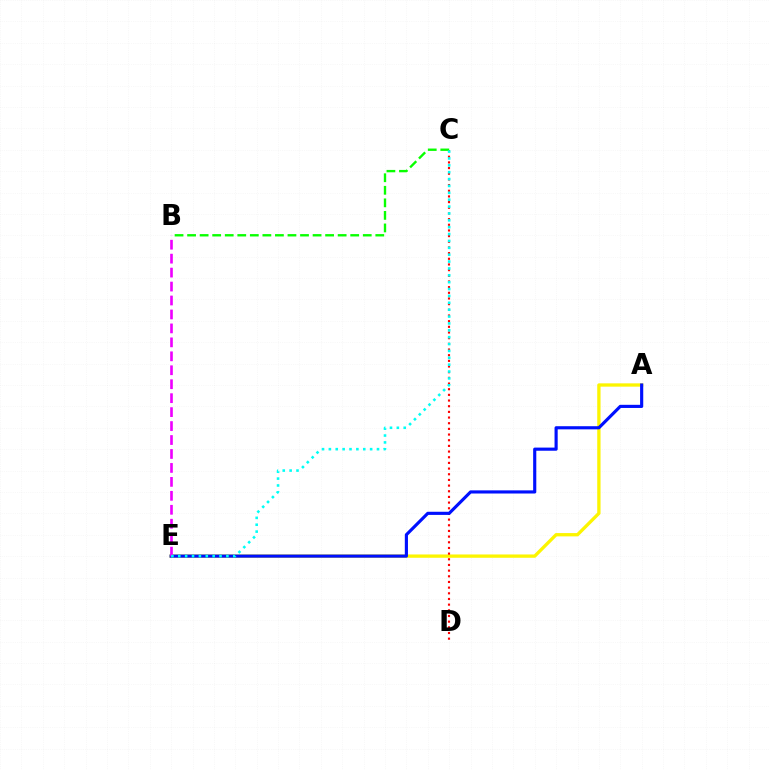{('A', 'E'): [{'color': '#fcf500', 'line_style': 'solid', 'thickness': 2.38}, {'color': '#0010ff', 'line_style': 'solid', 'thickness': 2.26}], ('C', 'D'): [{'color': '#ff0000', 'line_style': 'dotted', 'thickness': 1.54}], ('B', 'C'): [{'color': '#08ff00', 'line_style': 'dashed', 'thickness': 1.7}], ('B', 'E'): [{'color': '#ee00ff', 'line_style': 'dashed', 'thickness': 1.9}], ('C', 'E'): [{'color': '#00fff6', 'line_style': 'dotted', 'thickness': 1.87}]}